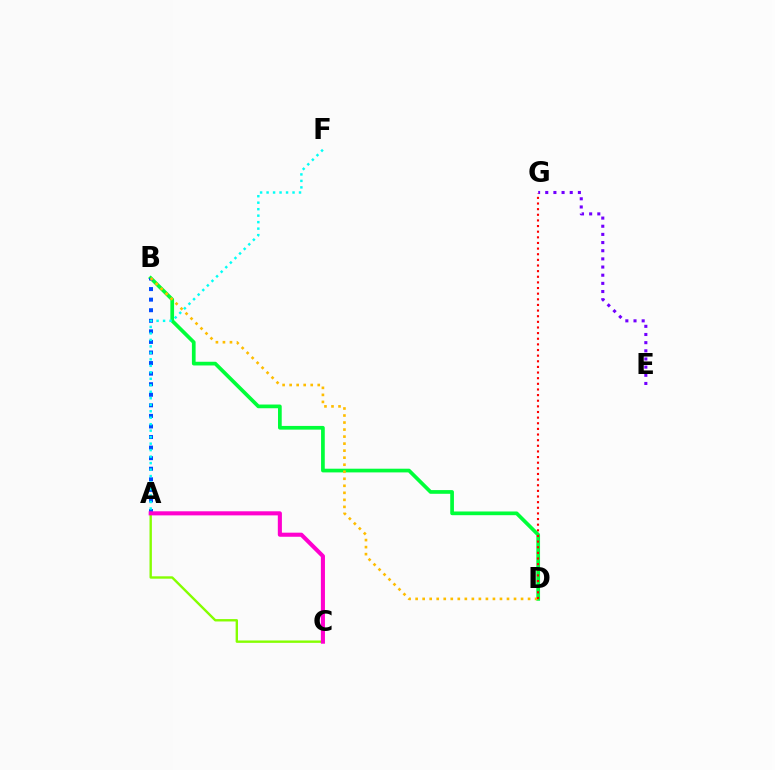{('B', 'D'): [{'color': '#00ff39', 'line_style': 'solid', 'thickness': 2.67}, {'color': '#ffbd00', 'line_style': 'dotted', 'thickness': 1.91}], ('A', 'B'): [{'color': '#004bff', 'line_style': 'dotted', 'thickness': 2.87}], ('A', 'C'): [{'color': '#84ff00', 'line_style': 'solid', 'thickness': 1.71}, {'color': '#ff00cf', 'line_style': 'solid', 'thickness': 2.94}], ('E', 'G'): [{'color': '#7200ff', 'line_style': 'dotted', 'thickness': 2.22}], ('D', 'G'): [{'color': '#ff0000', 'line_style': 'dotted', 'thickness': 1.53}], ('A', 'F'): [{'color': '#00fff6', 'line_style': 'dotted', 'thickness': 1.76}]}